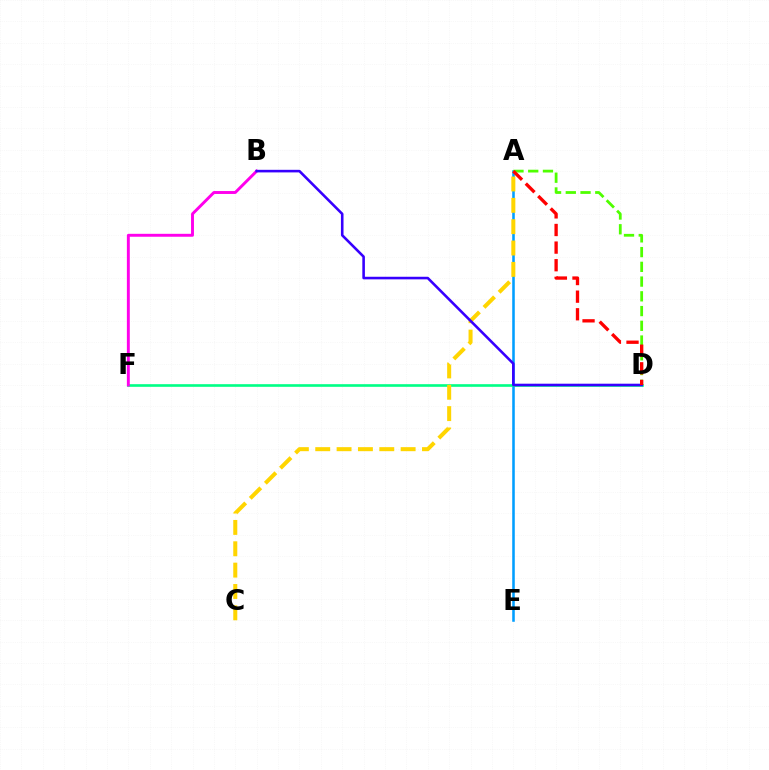{('A', 'E'): [{'color': '#009eff', 'line_style': 'solid', 'thickness': 1.84}], ('D', 'F'): [{'color': '#00ff86', 'line_style': 'solid', 'thickness': 1.9}], ('A', 'C'): [{'color': '#ffd500', 'line_style': 'dashed', 'thickness': 2.9}], ('B', 'F'): [{'color': '#ff00ed', 'line_style': 'solid', 'thickness': 2.11}], ('B', 'D'): [{'color': '#3700ff', 'line_style': 'solid', 'thickness': 1.86}], ('A', 'D'): [{'color': '#4fff00', 'line_style': 'dashed', 'thickness': 2.0}, {'color': '#ff0000', 'line_style': 'dashed', 'thickness': 2.39}]}